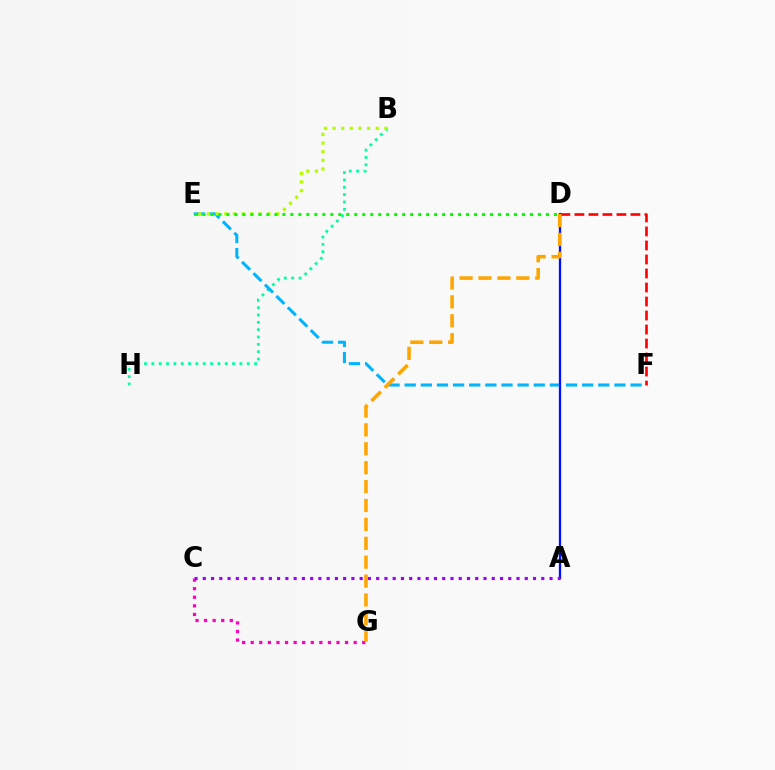{('B', 'H'): [{'color': '#00ff9d', 'line_style': 'dotted', 'thickness': 1.99}], ('D', 'F'): [{'color': '#ff0000', 'line_style': 'dashed', 'thickness': 1.9}], ('E', 'F'): [{'color': '#00b5ff', 'line_style': 'dashed', 'thickness': 2.19}], ('B', 'E'): [{'color': '#b3ff00', 'line_style': 'dotted', 'thickness': 2.35}], ('A', 'D'): [{'color': '#0010ff', 'line_style': 'solid', 'thickness': 1.65}], ('D', 'E'): [{'color': '#08ff00', 'line_style': 'dotted', 'thickness': 2.17}], ('C', 'G'): [{'color': '#ff00bd', 'line_style': 'dotted', 'thickness': 2.33}], ('D', 'G'): [{'color': '#ffa500', 'line_style': 'dashed', 'thickness': 2.57}], ('A', 'C'): [{'color': '#9b00ff', 'line_style': 'dotted', 'thickness': 2.24}]}